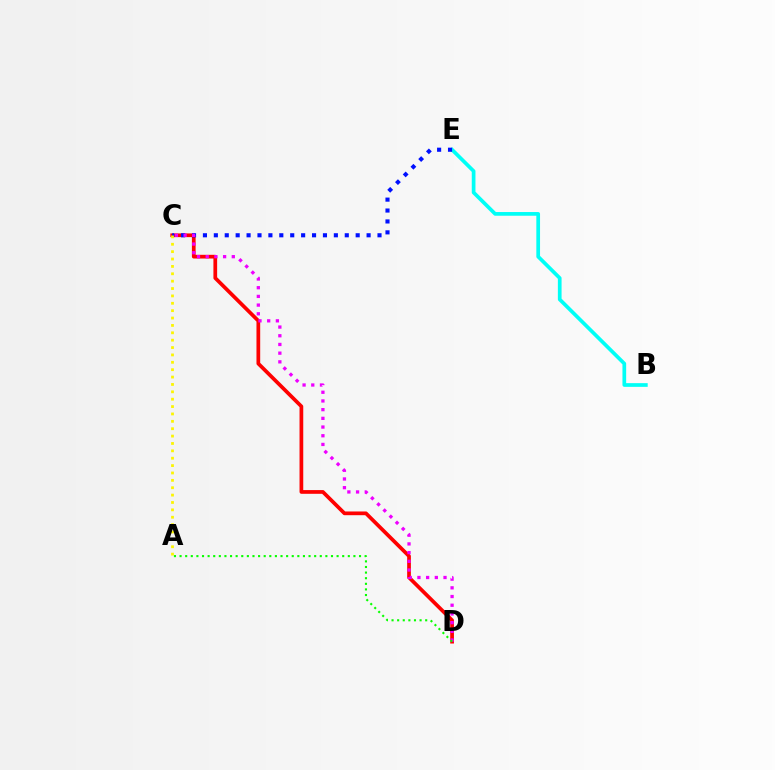{('B', 'E'): [{'color': '#00fff6', 'line_style': 'solid', 'thickness': 2.66}], ('C', 'D'): [{'color': '#ff0000', 'line_style': 'solid', 'thickness': 2.68}, {'color': '#ee00ff', 'line_style': 'dotted', 'thickness': 2.36}], ('C', 'E'): [{'color': '#0010ff', 'line_style': 'dotted', 'thickness': 2.96}], ('A', 'D'): [{'color': '#08ff00', 'line_style': 'dotted', 'thickness': 1.52}], ('A', 'C'): [{'color': '#fcf500', 'line_style': 'dotted', 'thickness': 2.0}]}